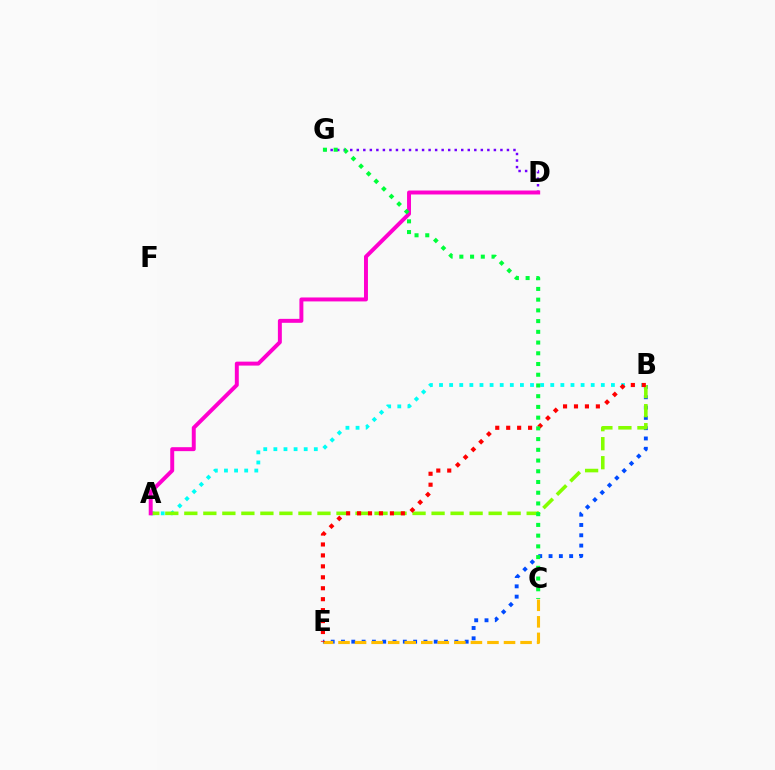{('D', 'G'): [{'color': '#7200ff', 'line_style': 'dotted', 'thickness': 1.77}], ('A', 'B'): [{'color': '#00fff6', 'line_style': 'dotted', 'thickness': 2.75}, {'color': '#84ff00', 'line_style': 'dashed', 'thickness': 2.58}], ('B', 'E'): [{'color': '#004bff', 'line_style': 'dotted', 'thickness': 2.8}, {'color': '#ff0000', 'line_style': 'dotted', 'thickness': 2.97}], ('A', 'D'): [{'color': '#ff00cf', 'line_style': 'solid', 'thickness': 2.84}], ('C', 'E'): [{'color': '#ffbd00', 'line_style': 'dashed', 'thickness': 2.25}], ('C', 'G'): [{'color': '#00ff39', 'line_style': 'dotted', 'thickness': 2.91}]}